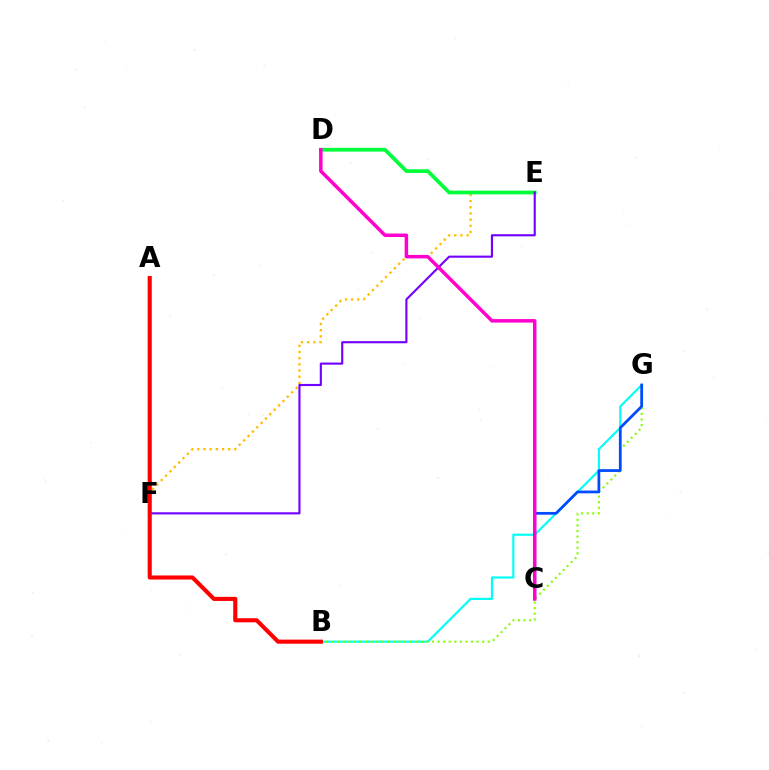{('B', 'G'): [{'color': '#00fff6', 'line_style': 'solid', 'thickness': 1.56}, {'color': '#84ff00', 'line_style': 'dotted', 'thickness': 1.52}], ('E', 'F'): [{'color': '#ffbd00', 'line_style': 'dotted', 'thickness': 1.68}, {'color': '#7200ff', 'line_style': 'solid', 'thickness': 1.53}], ('D', 'E'): [{'color': '#00ff39', 'line_style': 'solid', 'thickness': 2.68}], ('C', 'G'): [{'color': '#004bff', 'line_style': 'solid', 'thickness': 1.99}], ('C', 'D'): [{'color': '#ff00cf', 'line_style': 'solid', 'thickness': 2.51}], ('A', 'B'): [{'color': '#ff0000', 'line_style': 'solid', 'thickness': 2.95}]}